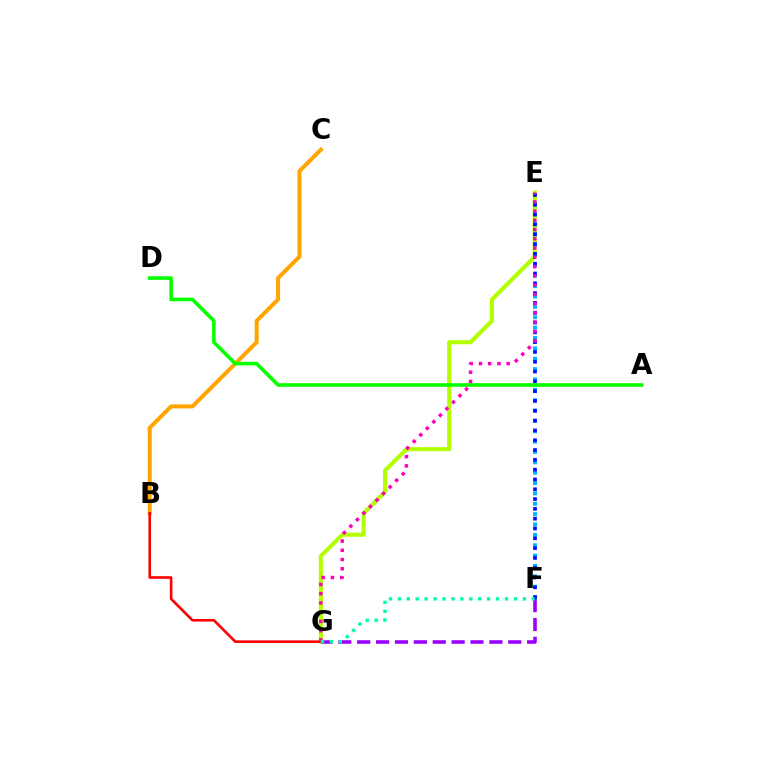{('E', 'G'): [{'color': '#b3ff00', 'line_style': 'solid', 'thickness': 2.94}, {'color': '#ff00bd', 'line_style': 'dotted', 'thickness': 2.51}], ('E', 'F'): [{'color': '#00b5ff', 'line_style': 'dotted', 'thickness': 2.82}, {'color': '#0010ff', 'line_style': 'dotted', 'thickness': 2.66}], ('F', 'G'): [{'color': '#9b00ff', 'line_style': 'dashed', 'thickness': 2.57}, {'color': '#00ff9d', 'line_style': 'dotted', 'thickness': 2.43}], ('B', 'C'): [{'color': '#ffa500', 'line_style': 'solid', 'thickness': 2.88}], ('B', 'G'): [{'color': '#ff0000', 'line_style': 'solid', 'thickness': 1.87}], ('A', 'D'): [{'color': '#08ff00', 'line_style': 'solid', 'thickness': 2.59}]}